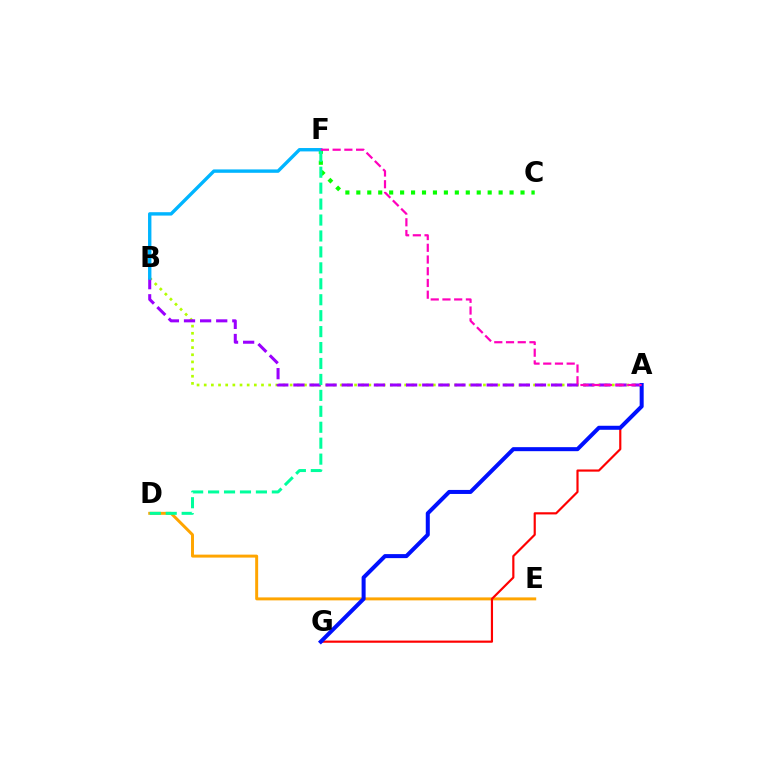{('D', 'E'): [{'color': '#ffa500', 'line_style': 'solid', 'thickness': 2.14}], ('A', 'G'): [{'color': '#ff0000', 'line_style': 'solid', 'thickness': 1.56}, {'color': '#0010ff', 'line_style': 'solid', 'thickness': 2.9}], ('C', 'F'): [{'color': '#08ff00', 'line_style': 'dotted', 'thickness': 2.97}], ('A', 'B'): [{'color': '#b3ff00', 'line_style': 'dotted', 'thickness': 1.95}, {'color': '#9b00ff', 'line_style': 'dashed', 'thickness': 2.19}], ('B', 'F'): [{'color': '#00b5ff', 'line_style': 'solid', 'thickness': 2.44}], ('D', 'F'): [{'color': '#00ff9d', 'line_style': 'dashed', 'thickness': 2.17}], ('A', 'F'): [{'color': '#ff00bd', 'line_style': 'dashed', 'thickness': 1.59}]}